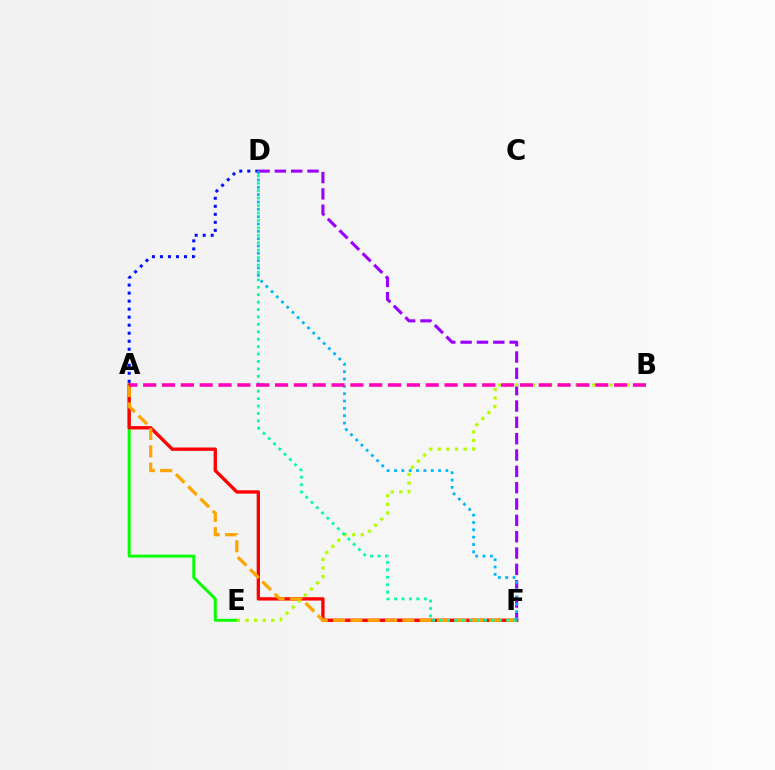{('A', 'D'): [{'color': '#0010ff', 'line_style': 'dotted', 'thickness': 2.18}], ('A', 'E'): [{'color': '#08ff00', 'line_style': 'solid', 'thickness': 2.11}], ('D', 'F'): [{'color': '#9b00ff', 'line_style': 'dashed', 'thickness': 2.22}, {'color': '#00ff9d', 'line_style': 'dotted', 'thickness': 2.02}, {'color': '#00b5ff', 'line_style': 'dotted', 'thickness': 1.99}], ('A', 'F'): [{'color': '#ff0000', 'line_style': 'solid', 'thickness': 2.4}, {'color': '#ffa500', 'line_style': 'dashed', 'thickness': 2.35}], ('B', 'E'): [{'color': '#b3ff00', 'line_style': 'dotted', 'thickness': 2.33}], ('A', 'B'): [{'color': '#ff00bd', 'line_style': 'dashed', 'thickness': 2.56}]}